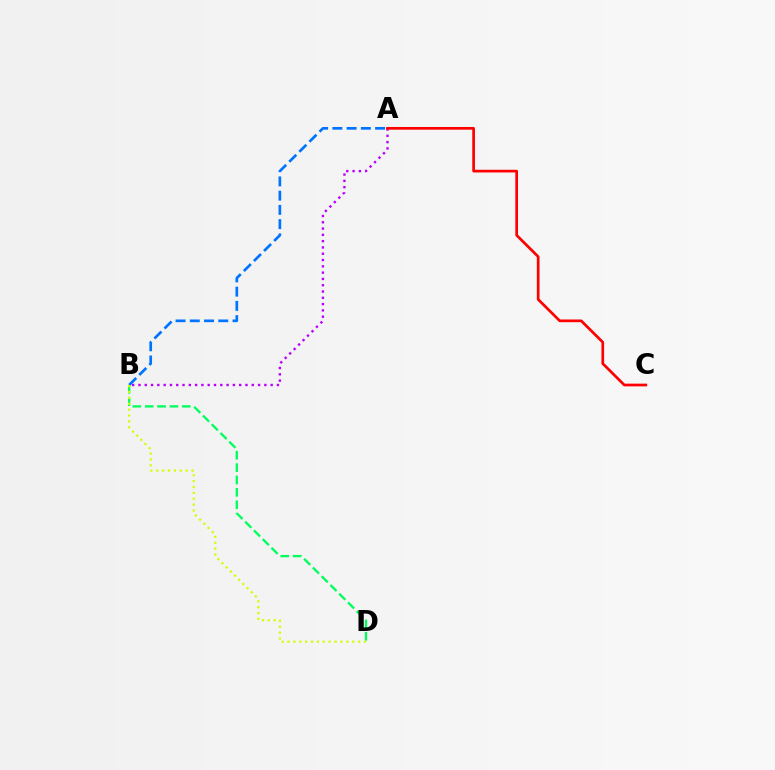{('B', 'D'): [{'color': '#00ff5c', 'line_style': 'dashed', 'thickness': 1.68}, {'color': '#d1ff00', 'line_style': 'dotted', 'thickness': 1.6}], ('A', 'B'): [{'color': '#b900ff', 'line_style': 'dotted', 'thickness': 1.71}, {'color': '#0074ff', 'line_style': 'dashed', 'thickness': 1.93}], ('A', 'C'): [{'color': '#ff0000', 'line_style': 'solid', 'thickness': 1.95}]}